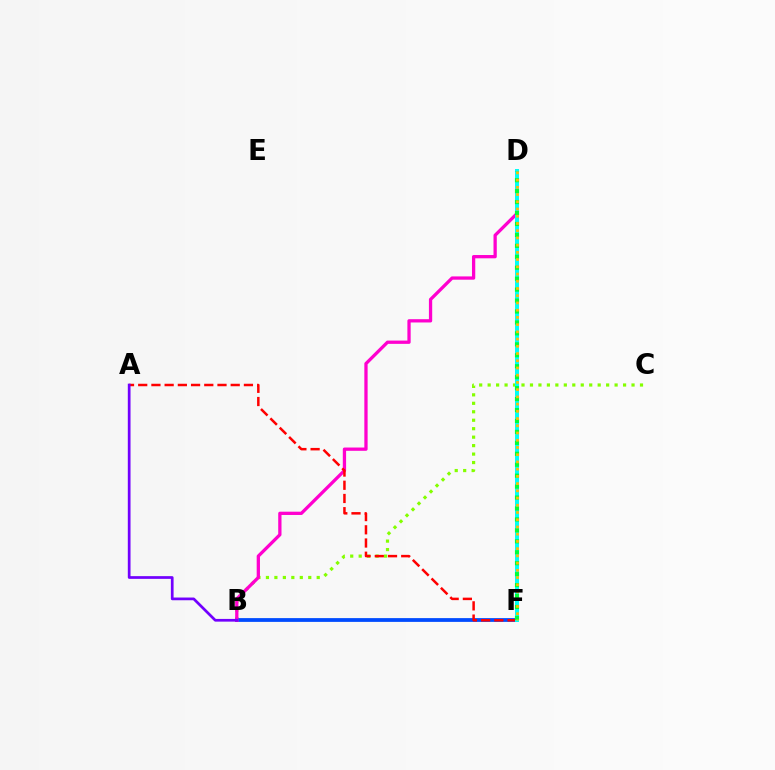{('B', 'C'): [{'color': '#84ff00', 'line_style': 'dotted', 'thickness': 2.3}], ('B', 'F'): [{'color': '#004bff', 'line_style': 'solid', 'thickness': 2.72}], ('B', 'D'): [{'color': '#ff00cf', 'line_style': 'solid', 'thickness': 2.36}], ('A', 'F'): [{'color': '#ff0000', 'line_style': 'dashed', 'thickness': 1.8}], ('D', 'F'): [{'color': '#00fff6', 'line_style': 'solid', 'thickness': 2.86}, {'color': '#00ff39', 'line_style': 'dotted', 'thickness': 2.97}, {'color': '#ffbd00', 'line_style': 'dotted', 'thickness': 1.96}], ('A', 'B'): [{'color': '#7200ff', 'line_style': 'solid', 'thickness': 1.96}]}